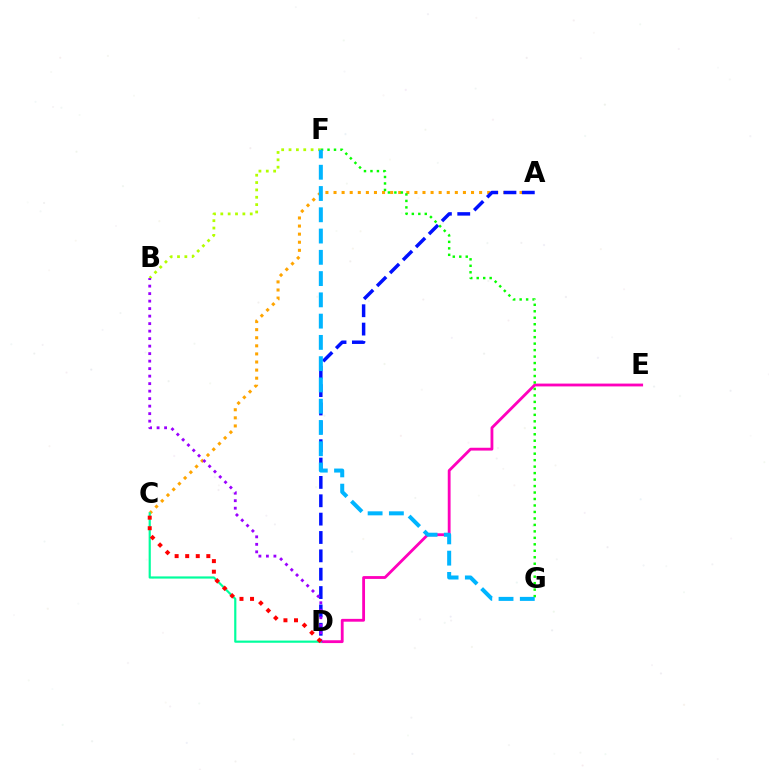{('D', 'E'): [{'color': '#ff00bd', 'line_style': 'solid', 'thickness': 2.03}], ('A', 'C'): [{'color': '#ffa500', 'line_style': 'dotted', 'thickness': 2.2}], ('A', 'D'): [{'color': '#0010ff', 'line_style': 'dashed', 'thickness': 2.49}], ('F', 'G'): [{'color': '#08ff00', 'line_style': 'dotted', 'thickness': 1.76}, {'color': '#00b5ff', 'line_style': 'dashed', 'thickness': 2.89}], ('C', 'D'): [{'color': '#00ff9d', 'line_style': 'solid', 'thickness': 1.57}, {'color': '#ff0000', 'line_style': 'dotted', 'thickness': 2.87}], ('B', 'F'): [{'color': '#b3ff00', 'line_style': 'dotted', 'thickness': 2.0}], ('B', 'D'): [{'color': '#9b00ff', 'line_style': 'dotted', 'thickness': 2.04}]}